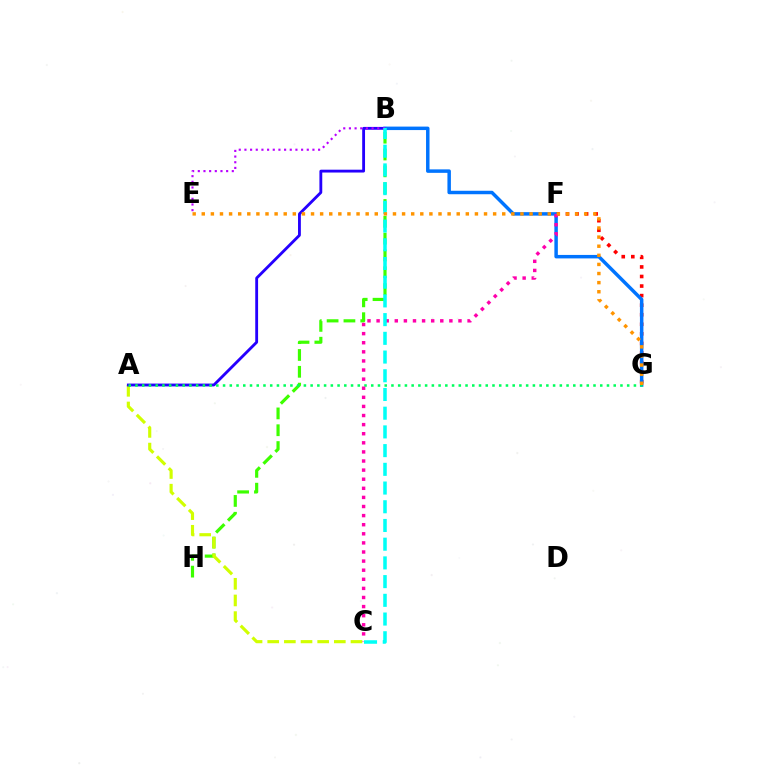{('B', 'H'): [{'color': '#3dff00', 'line_style': 'dashed', 'thickness': 2.29}], ('F', 'G'): [{'color': '#ff0000', 'line_style': 'dotted', 'thickness': 2.6}], ('A', 'C'): [{'color': '#d1ff00', 'line_style': 'dashed', 'thickness': 2.26}], ('A', 'B'): [{'color': '#2500ff', 'line_style': 'solid', 'thickness': 2.04}], ('B', 'G'): [{'color': '#0074ff', 'line_style': 'solid', 'thickness': 2.5}], ('A', 'G'): [{'color': '#00ff5c', 'line_style': 'dotted', 'thickness': 1.83}], ('C', 'F'): [{'color': '#ff00ac', 'line_style': 'dotted', 'thickness': 2.47}], ('B', 'E'): [{'color': '#b900ff', 'line_style': 'dotted', 'thickness': 1.54}], ('B', 'C'): [{'color': '#00fff6', 'line_style': 'dashed', 'thickness': 2.54}], ('E', 'G'): [{'color': '#ff9400', 'line_style': 'dotted', 'thickness': 2.47}]}